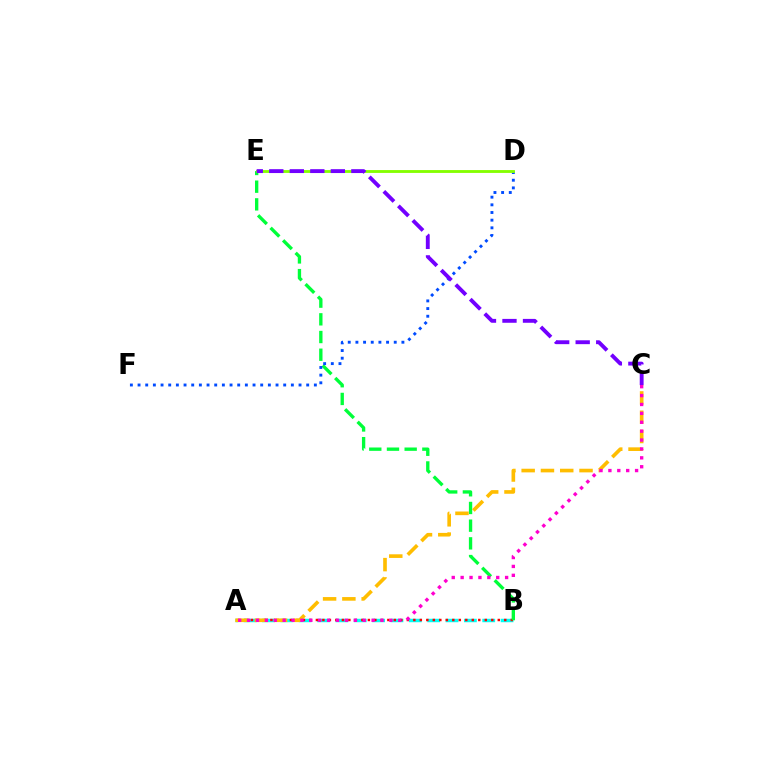{('A', 'B'): [{'color': '#00fff6', 'line_style': 'dashed', 'thickness': 2.49}, {'color': '#ff0000', 'line_style': 'dotted', 'thickness': 1.76}], ('B', 'E'): [{'color': '#00ff39', 'line_style': 'dashed', 'thickness': 2.4}], ('D', 'F'): [{'color': '#004bff', 'line_style': 'dotted', 'thickness': 2.08}], ('A', 'C'): [{'color': '#ffbd00', 'line_style': 'dashed', 'thickness': 2.62}, {'color': '#ff00cf', 'line_style': 'dotted', 'thickness': 2.42}], ('D', 'E'): [{'color': '#84ff00', 'line_style': 'solid', 'thickness': 2.05}], ('C', 'E'): [{'color': '#7200ff', 'line_style': 'dashed', 'thickness': 2.79}]}